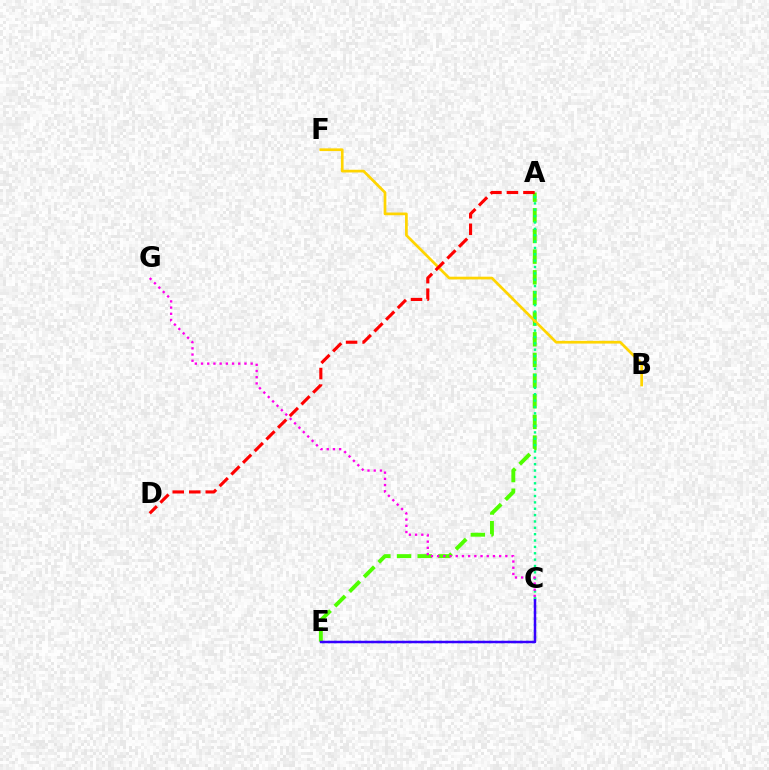{('C', 'E'): [{'color': '#009eff', 'line_style': 'dotted', 'thickness': 1.68}, {'color': '#3700ff', 'line_style': 'solid', 'thickness': 1.78}], ('A', 'E'): [{'color': '#4fff00', 'line_style': 'dashed', 'thickness': 2.81}], ('B', 'F'): [{'color': '#ffd500', 'line_style': 'solid', 'thickness': 1.95}], ('A', 'D'): [{'color': '#ff0000', 'line_style': 'dashed', 'thickness': 2.25}], ('A', 'C'): [{'color': '#00ff86', 'line_style': 'dotted', 'thickness': 1.73}], ('C', 'G'): [{'color': '#ff00ed', 'line_style': 'dotted', 'thickness': 1.69}]}